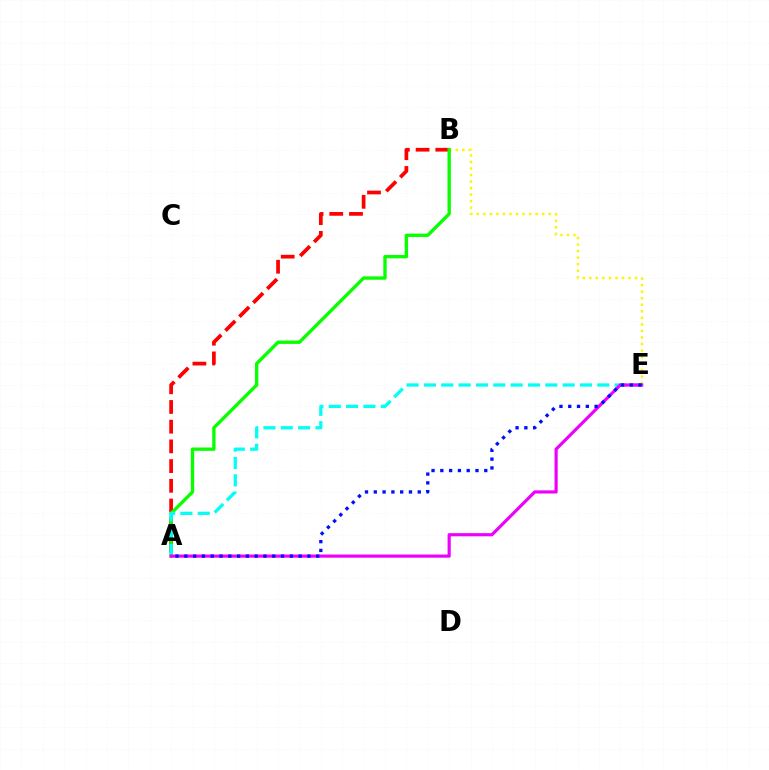{('B', 'E'): [{'color': '#fcf500', 'line_style': 'dotted', 'thickness': 1.78}], ('A', 'B'): [{'color': '#ff0000', 'line_style': 'dashed', 'thickness': 2.68}, {'color': '#08ff00', 'line_style': 'solid', 'thickness': 2.41}], ('A', 'E'): [{'color': '#00fff6', 'line_style': 'dashed', 'thickness': 2.36}, {'color': '#ee00ff', 'line_style': 'solid', 'thickness': 2.28}, {'color': '#0010ff', 'line_style': 'dotted', 'thickness': 2.39}]}